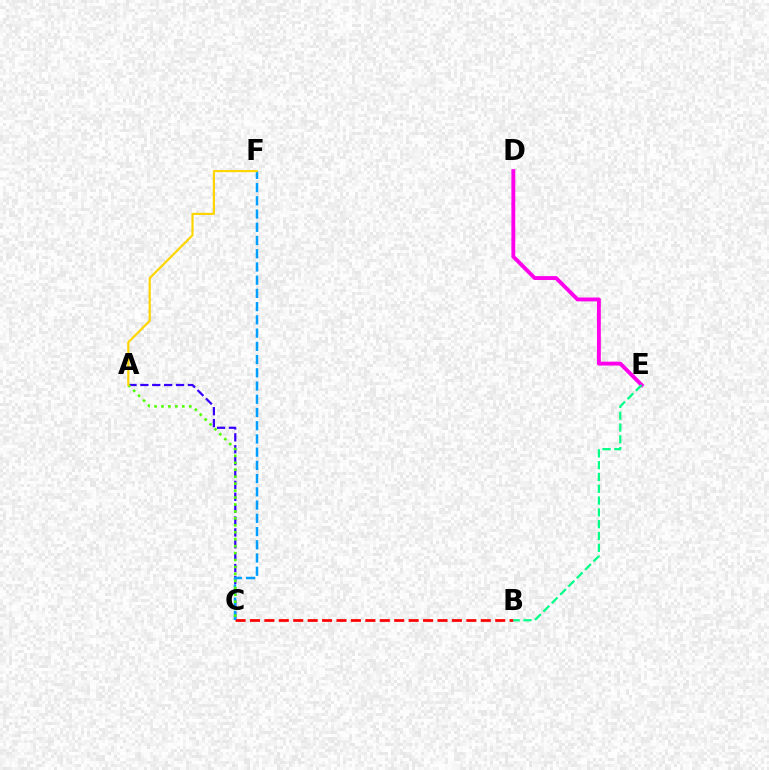{('A', 'C'): [{'color': '#3700ff', 'line_style': 'dashed', 'thickness': 1.61}, {'color': '#4fff00', 'line_style': 'dotted', 'thickness': 1.89}], ('B', 'C'): [{'color': '#ff0000', 'line_style': 'dashed', 'thickness': 1.96}], ('C', 'F'): [{'color': '#009eff', 'line_style': 'dashed', 'thickness': 1.8}], ('D', 'E'): [{'color': '#ff00ed', 'line_style': 'solid', 'thickness': 2.79}], ('B', 'E'): [{'color': '#00ff86', 'line_style': 'dashed', 'thickness': 1.6}], ('A', 'F'): [{'color': '#ffd500', 'line_style': 'solid', 'thickness': 1.57}]}